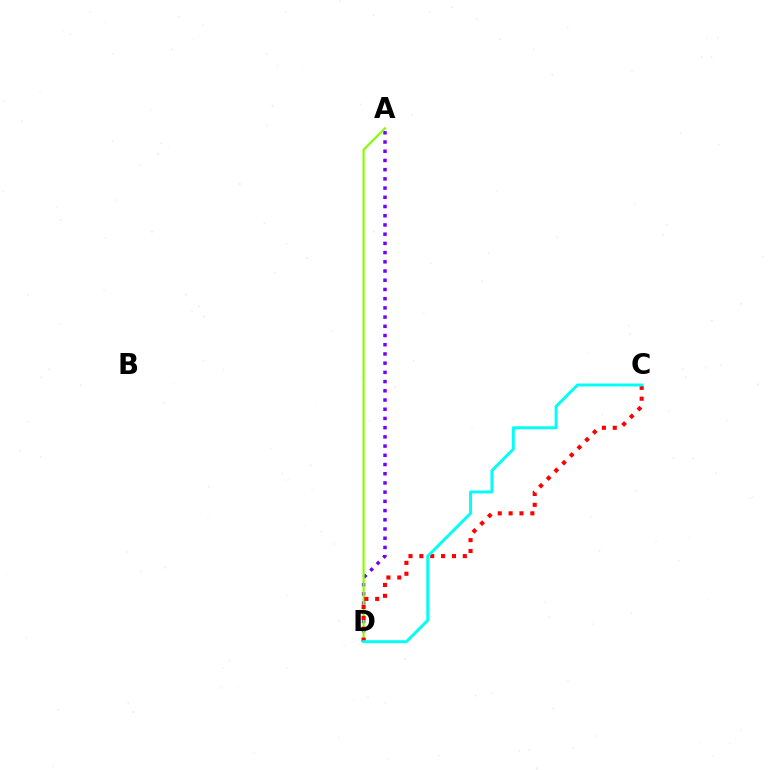{('A', 'D'): [{'color': '#7200ff', 'line_style': 'dotted', 'thickness': 2.5}, {'color': '#84ff00', 'line_style': 'solid', 'thickness': 1.55}], ('C', 'D'): [{'color': '#ff0000', 'line_style': 'dotted', 'thickness': 2.95}, {'color': '#00fff6', 'line_style': 'solid', 'thickness': 2.13}]}